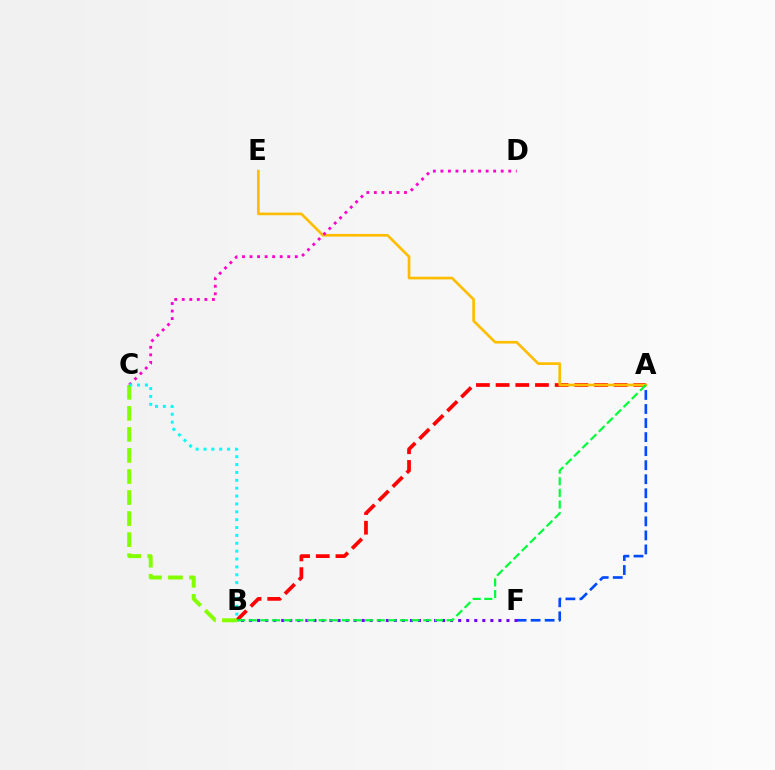{('A', 'B'): [{'color': '#ff0000', 'line_style': 'dashed', 'thickness': 2.67}, {'color': '#00ff39', 'line_style': 'dashed', 'thickness': 1.58}], ('A', 'F'): [{'color': '#004bff', 'line_style': 'dashed', 'thickness': 1.91}], ('A', 'E'): [{'color': '#ffbd00', 'line_style': 'solid', 'thickness': 1.92}], ('B', 'C'): [{'color': '#84ff00', 'line_style': 'dashed', 'thickness': 2.86}, {'color': '#00fff6', 'line_style': 'dotted', 'thickness': 2.14}], ('C', 'D'): [{'color': '#ff00cf', 'line_style': 'dotted', 'thickness': 2.05}], ('B', 'F'): [{'color': '#7200ff', 'line_style': 'dotted', 'thickness': 2.19}]}